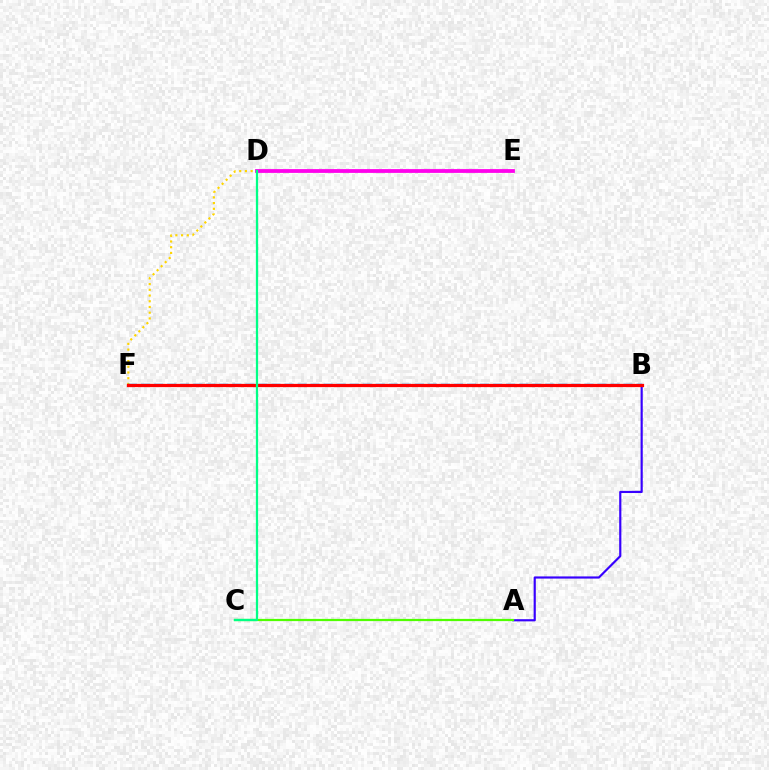{('E', 'F'): [{'color': '#ffd500', 'line_style': 'dotted', 'thickness': 1.55}], ('D', 'E'): [{'color': '#ff00ed', 'line_style': 'solid', 'thickness': 2.72}], ('A', 'B'): [{'color': '#3700ff', 'line_style': 'solid', 'thickness': 1.56}], ('B', 'F'): [{'color': '#009eff', 'line_style': 'dashed', 'thickness': 1.77}, {'color': '#ff0000', 'line_style': 'solid', 'thickness': 2.33}], ('A', 'C'): [{'color': '#4fff00', 'line_style': 'solid', 'thickness': 1.6}], ('C', 'D'): [{'color': '#00ff86', 'line_style': 'solid', 'thickness': 1.63}]}